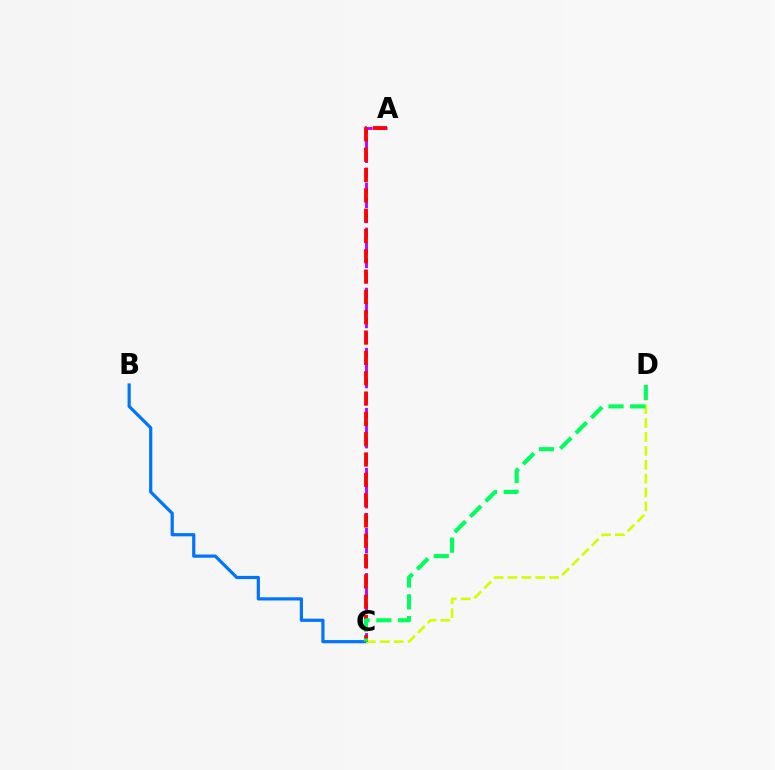{('B', 'C'): [{'color': '#0074ff', 'line_style': 'solid', 'thickness': 2.31}], ('A', 'C'): [{'color': '#b900ff', 'line_style': 'dashed', 'thickness': 2.04}, {'color': '#ff0000', 'line_style': 'dashed', 'thickness': 2.76}], ('C', 'D'): [{'color': '#d1ff00', 'line_style': 'dashed', 'thickness': 1.89}, {'color': '#00ff5c', 'line_style': 'dashed', 'thickness': 2.96}]}